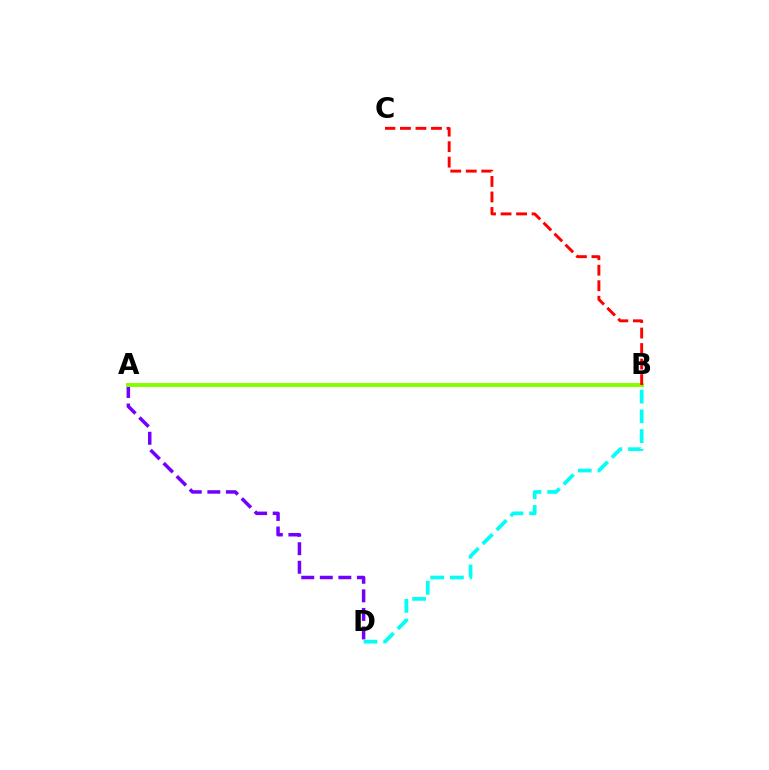{('A', 'D'): [{'color': '#7200ff', 'line_style': 'dashed', 'thickness': 2.52}], ('A', 'B'): [{'color': '#84ff00', 'line_style': 'solid', 'thickness': 2.85}], ('B', 'C'): [{'color': '#ff0000', 'line_style': 'dashed', 'thickness': 2.11}], ('B', 'D'): [{'color': '#00fff6', 'line_style': 'dashed', 'thickness': 2.68}]}